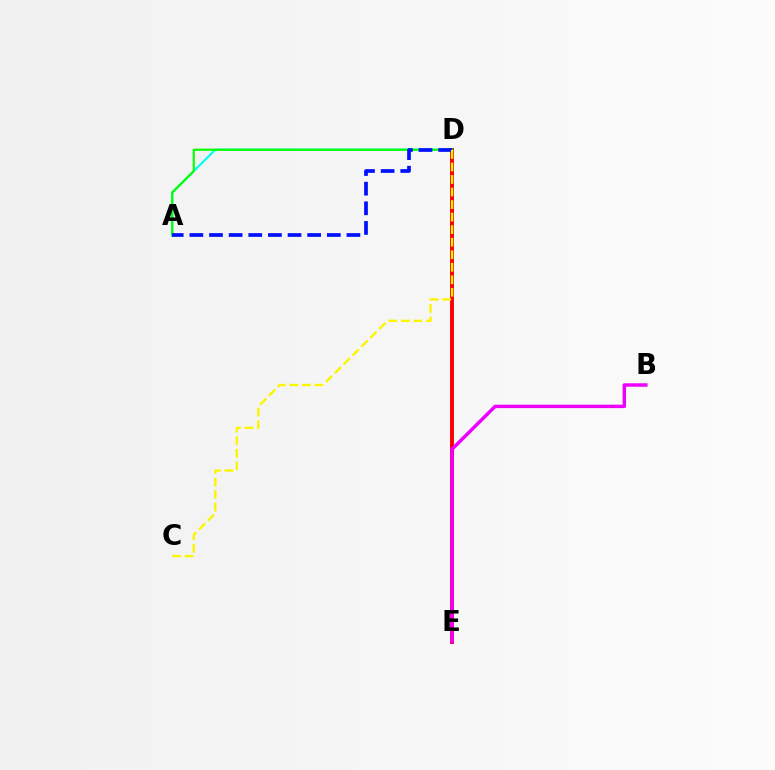{('A', 'D'): [{'color': '#00fff6', 'line_style': 'solid', 'thickness': 1.56}, {'color': '#08ff00', 'line_style': 'solid', 'thickness': 1.56}, {'color': '#0010ff', 'line_style': 'dashed', 'thickness': 2.67}], ('D', 'E'): [{'color': '#ff0000', 'line_style': 'solid', 'thickness': 2.83}], ('C', 'D'): [{'color': '#fcf500', 'line_style': 'dashed', 'thickness': 1.7}], ('B', 'E'): [{'color': '#ee00ff', 'line_style': 'solid', 'thickness': 2.48}]}